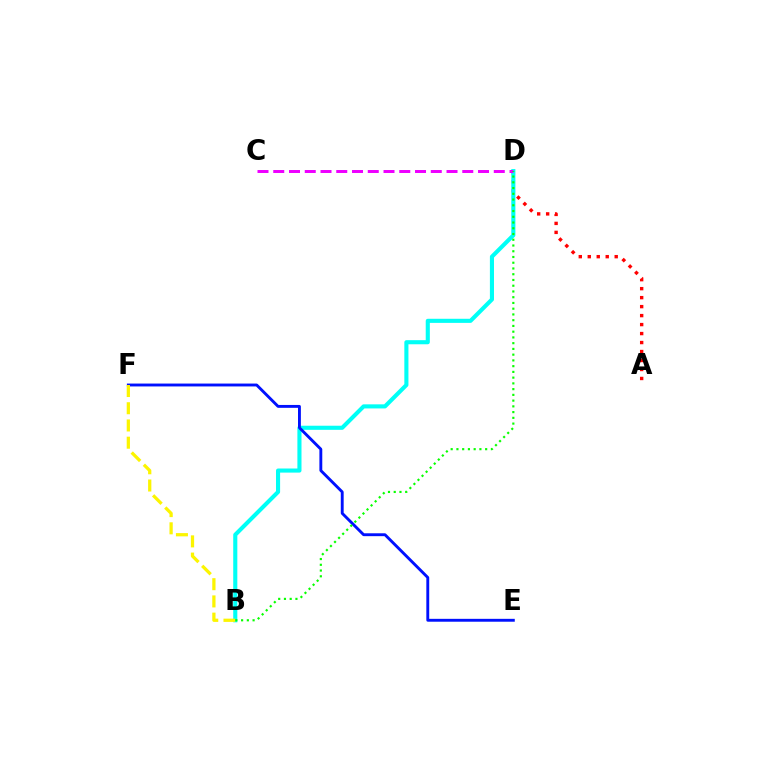{('A', 'D'): [{'color': '#ff0000', 'line_style': 'dotted', 'thickness': 2.44}], ('B', 'D'): [{'color': '#00fff6', 'line_style': 'solid', 'thickness': 2.95}, {'color': '#08ff00', 'line_style': 'dotted', 'thickness': 1.56}], ('E', 'F'): [{'color': '#0010ff', 'line_style': 'solid', 'thickness': 2.07}], ('C', 'D'): [{'color': '#ee00ff', 'line_style': 'dashed', 'thickness': 2.14}], ('B', 'F'): [{'color': '#fcf500', 'line_style': 'dashed', 'thickness': 2.34}]}